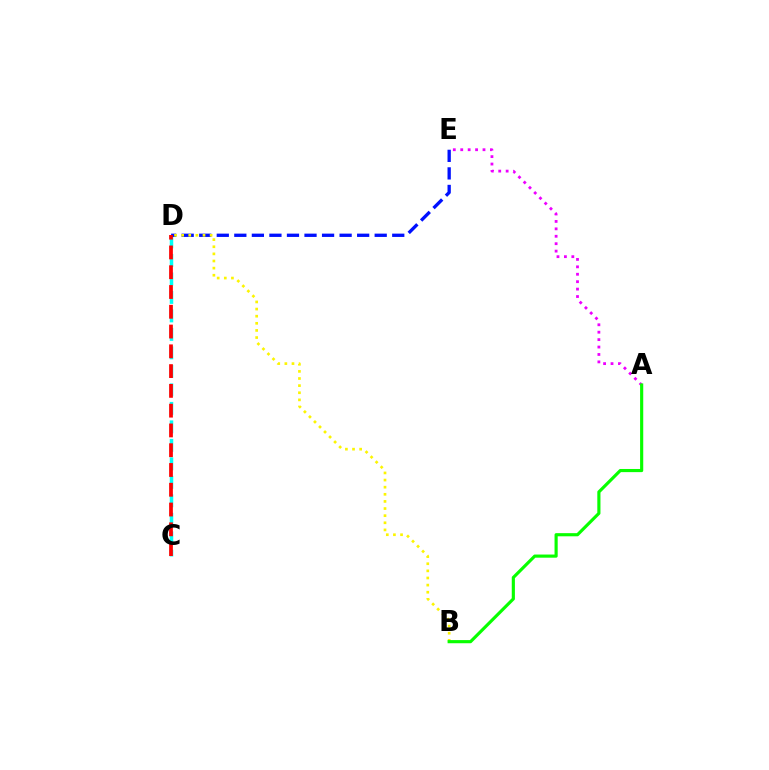{('C', 'D'): [{'color': '#00fff6', 'line_style': 'dashed', 'thickness': 2.51}, {'color': '#ff0000', 'line_style': 'dashed', 'thickness': 2.69}], ('A', 'E'): [{'color': '#ee00ff', 'line_style': 'dotted', 'thickness': 2.02}], ('D', 'E'): [{'color': '#0010ff', 'line_style': 'dashed', 'thickness': 2.38}], ('B', 'D'): [{'color': '#fcf500', 'line_style': 'dotted', 'thickness': 1.93}], ('A', 'B'): [{'color': '#08ff00', 'line_style': 'solid', 'thickness': 2.27}]}